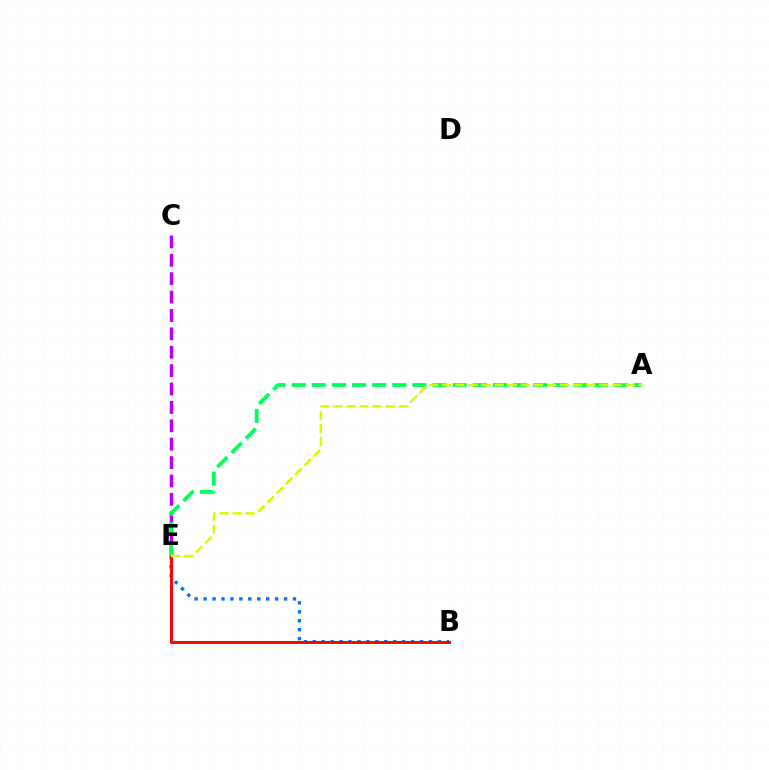{('C', 'E'): [{'color': '#b900ff', 'line_style': 'dashed', 'thickness': 2.5}], ('B', 'E'): [{'color': '#0074ff', 'line_style': 'dotted', 'thickness': 2.43}, {'color': '#ff0000', 'line_style': 'solid', 'thickness': 2.1}], ('A', 'E'): [{'color': '#00ff5c', 'line_style': 'dashed', 'thickness': 2.73}, {'color': '#d1ff00', 'line_style': 'dashed', 'thickness': 1.78}]}